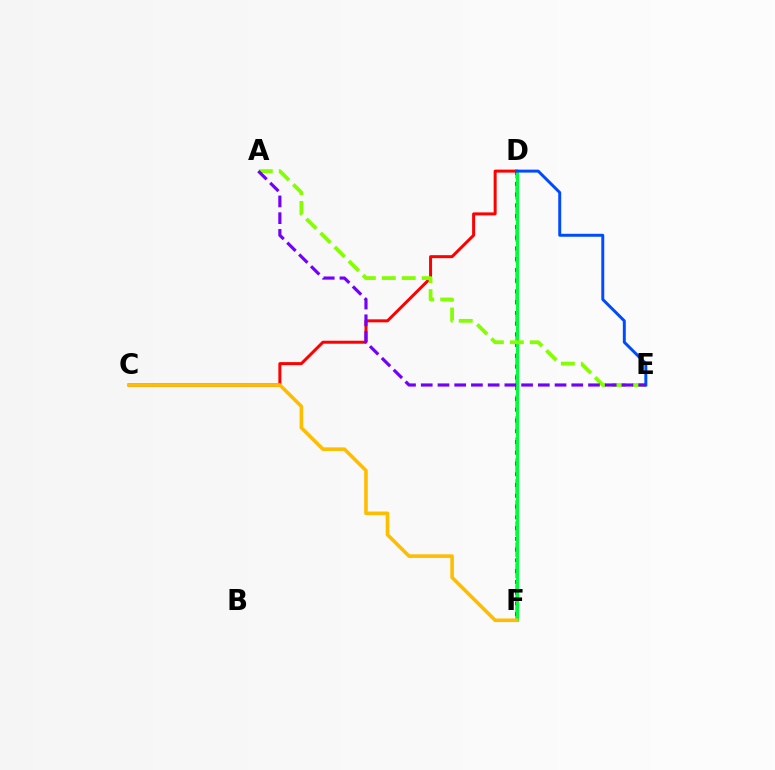{('D', 'F'): [{'color': '#00fff6', 'line_style': 'dashed', 'thickness': 2.86}, {'color': '#ff00cf', 'line_style': 'dotted', 'thickness': 2.92}, {'color': '#00ff39', 'line_style': 'solid', 'thickness': 2.14}], ('C', 'D'): [{'color': '#ff0000', 'line_style': 'solid', 'thickness': 2.16}], ('A', 'E'): [{'color': '#84ff00', 'line_style': 'dashed', 'thickness': 2.71}, {'color': '#7200ff', 'line_style': 'dashed', 'thickness': 2.27}], ('C', 'F'): [{'color': '#ffbd00', 'line_style': 'solid', 'thickness': 2.58}], ('D', 'E'): [{'color': '#004bff', 'line_style': 'solid', 'thickness': 2.13}]}